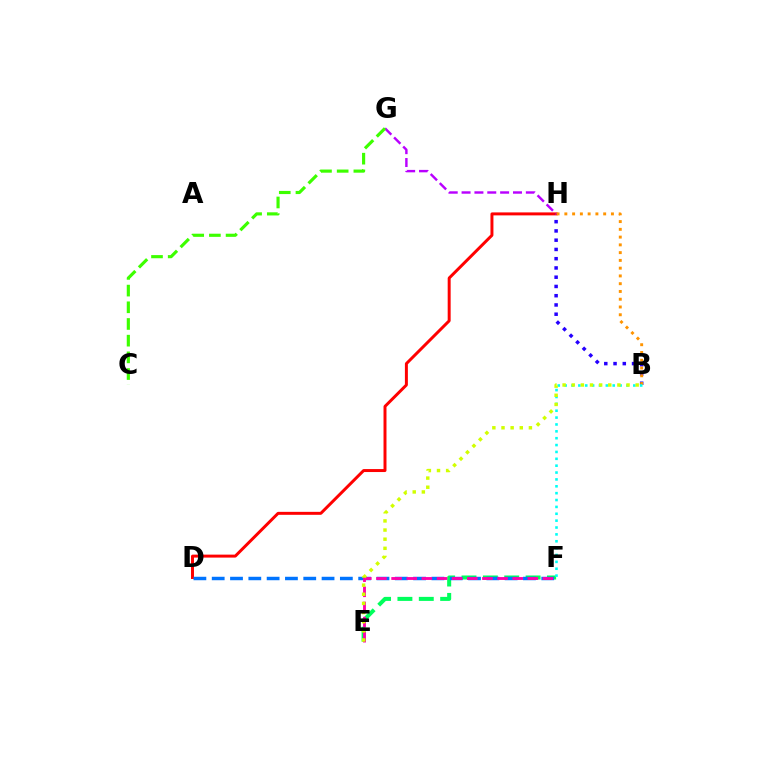{('E', 'F'): [{'color': '#00ff5c', 'line_style': 'dashed', 'thickness': 2.9}, {'color': '#ff00ac', 'line_style': 'dashed', 'thickness': 2.06}], ('D', 'H'): [{'color': '#ff0000', 'line_style': 'solid', 'thickness': 2.14}], ('B', 'H'): [{'color': '#2500ff', 'line_style': 'dotted', 'thickness': 2.51}, {'color': '#ff9400', 'line_style': 'dotted', 'thickness': 2.11}], ('G', 'H'): [{'color': '#b900ff', 'line_style': 'dashed', 'thickness': 1.75}], ('D', 'F'): [{'color': '#0074ff', 'line_style': 'dashed', 'thickness': 2.49}], ('B', 'F'): [{'color': '#00fff6', 'line_style': 'dotted', 'thickness': 1.87}], ('C', 'G'): [{'color': '#3dff00', 'line_style': 'dashed', 'thickness': 2.27}], ('B', 'E'): [{'color': '#d1ff00', 'line_style': 'dotted', 'thickness': 2.48}]}